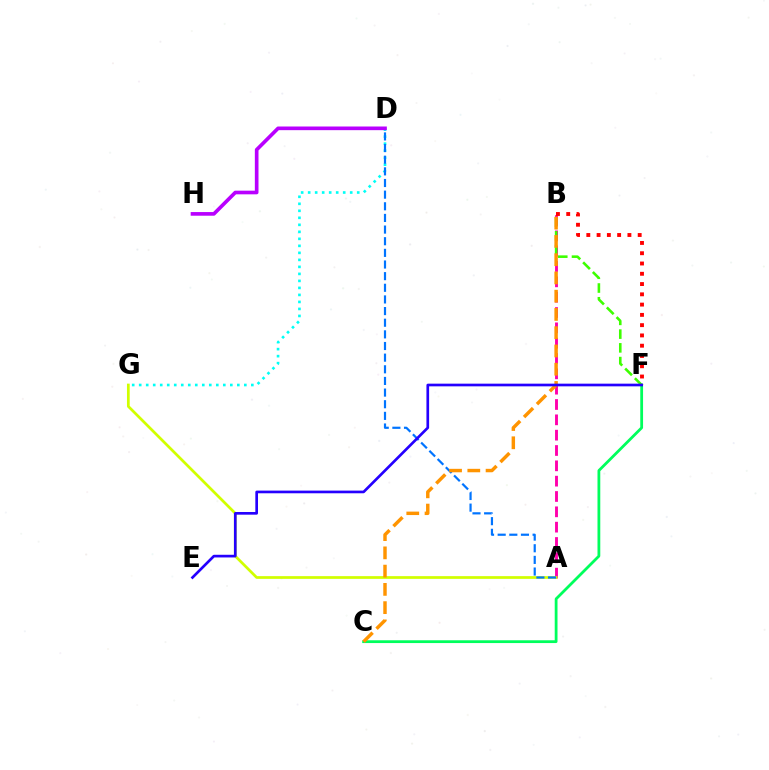{('C', 'F'): [{'color': '#00ff5c', 'line_style': 'solid', 'thickness': 2.0}], ('A', 'B'): [{'color': '#ff00ac', 'line_style': 'dashed', 'thickness': 2.08}], ('D', 'G'): [{'color': '#00fff6', 'line_style': 'dotted', 'thickness': 1.9}], ('A', 'G'): [{'color': '#d1ff00', 'line_style': 'solid', 'thickness': 1.96}], ('B', 'F'): [{'color': '#3dff00', 'line_style': 'dashed', 'thickness': 1.87}, {'color': '#ff0000', 'line_style': 'dotted', 'thickness': 2.79}], ('A', 'D'): [{'color': '#0074ff', 'line_style': 'dashed', 'thickness': 1.58}], ('D', 'H'): [{'color': '#b900ff', 'line_style': 'solid', 'thickness': 2.63}], ('B', 'C'): [{'color': '#ff9400', 'line_style': 'dashed', 'thickness': 2.48}], ('E', 'F'): [{'color': '#2500ff', 'line_style': 'solid', 'thickness': 1.93}]}